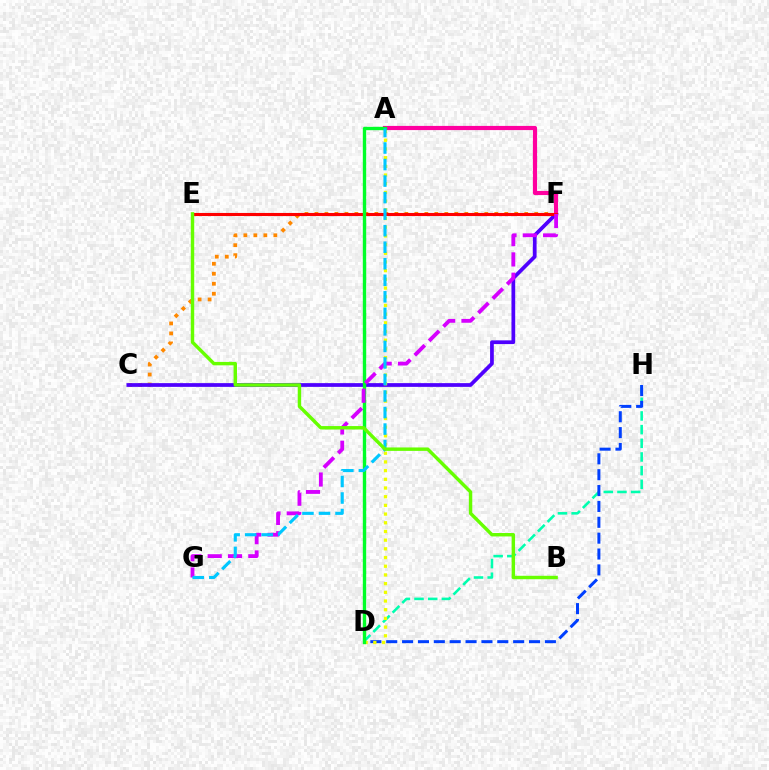{('C', 'F'): [{'color': '#ff8800', 'line_style': 'dotted', 'thickness': 2.71}, {'color': '#4f00ff', 'line_style': 'solid', 'thickness': 2.69}], ('D', 'H'): [{'color': '#00ffaf', 'line_style': 'dashed', 'thickness': 1.86}, {'color': '#003fff', 'line_style': 'dashed', 'thickness': 2.16}], ('A', 'F'): [{'color': '#ff00a0', 'line_style': 'solid', 'thickness': 3.0}], ('E', 'F'): [{'color': '#ff0000', 'line_style': 'solid', 'thickness': 2.22}], ('A', 'D'): [{'color': '#eeff00', 'line_style': 'dotted', 'thickness': 2.36}, {'color': '#00ff27', 'line_style': 'solid', 'thickness': 2.42}], ('F', 'G'): [{'color': '#d600ff', 'line_style': 'dashed', 'thickness': 2.76}], ('A', 'G'): [{'color': '#00c7ff', 'line_style': 'dashed', 'thickness': 2.25}], ('B', 'E'): [{'color': '#66ff00', 'line_style': 'solid', 'thickness': 2.47}]}